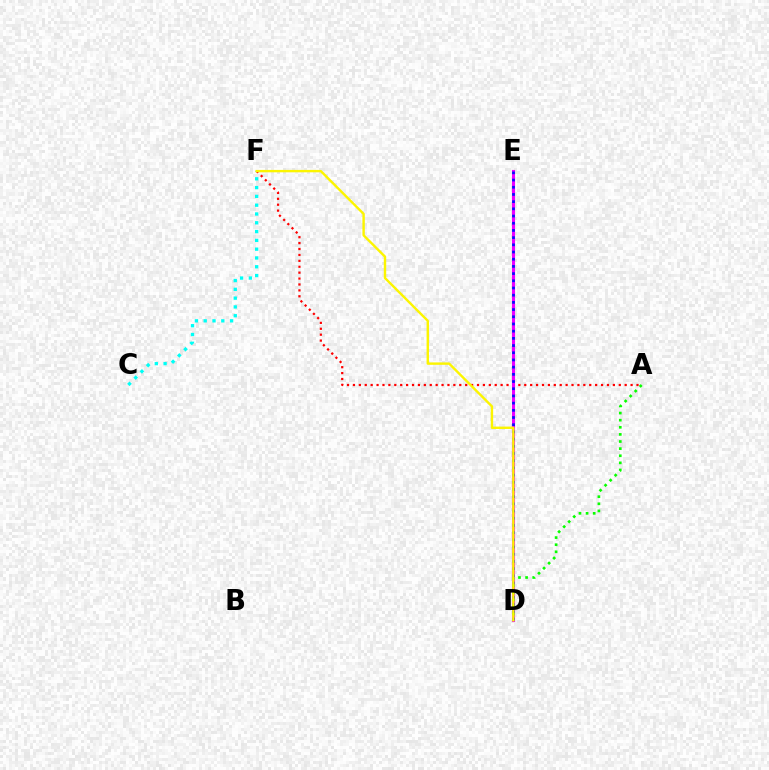{('A', 'F'): [{'color': '#ff0000', 'line_style': 'dotted', 'thickness': 1.61}], ('D', 'E'): [{'color': '#ee00ff', 'line_style': 'solid', 'thickness': 2.24}, {'color': '#0010ff', 'line_style': 'dotted', 'thickness': 1.96}], ('C', 'F'): [{'color': '#00fff6', 'line_style': 'dotted', 'thickness': 2.39}], ('A', 'D'): [{'color': '#08ff00', 'line_style': 'dotted', 'thickness': 1.93}], ('D', 'F'): [{'color': '#fcf500', 'line_style': 'solid', 'thickness': 1.73}]}